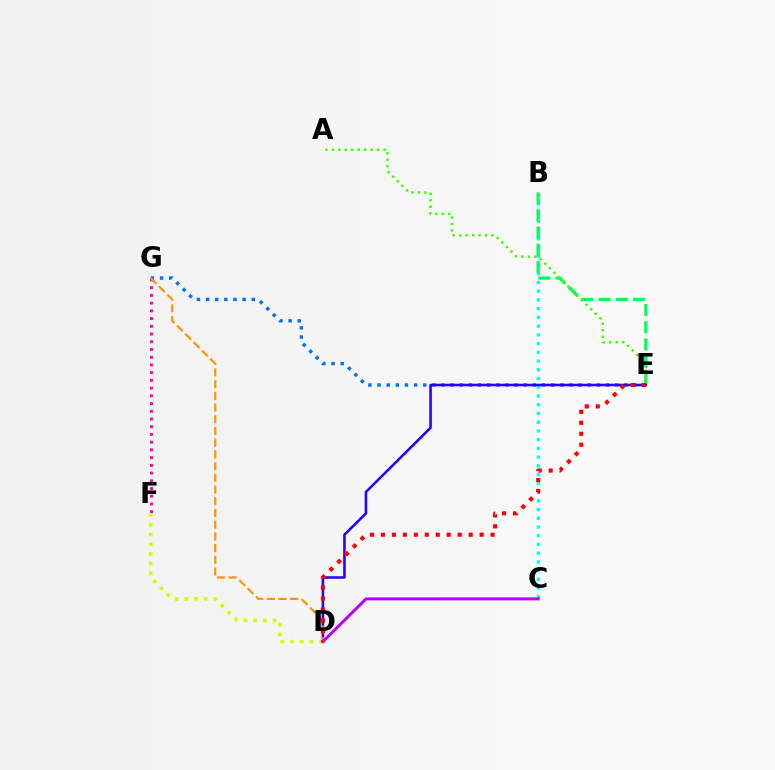{('F', 'G'): [{'color': '#ff00ac', 'line_style': 'dotted', 'thickness': 2.1}], ('B', 'C'): [{'color': '#00fff6', 'line_style': 'dotted', 'thickness': 2.37}], ('D', 'F'): [{'color': '#d1ff00', 'line_style': 'dotted', 'thickness': 2.64}], ('E', 'G'): [{'color': '#0074ff', 'line_style': 'dotted', 'thickness': 2.48}], ('B', 'E'): [{'color': '#00ff5c', 'line_style': 'dashed', 'thickness': 2.34}], ('A', 'E'): [{'color': '#3dff00', 'line_style': 'dotted', 'thickness': 1.76}], ('D', 'E'): [{'color': '#2500ff', 'line_style': 'solid', 'thickness': 1.84}, {'color': '#ff0000', 'line_style': 'dotted', 'thickness': 2.98}], ('D', 'G'): [{'color': '#ff9400', 'line_style': 'dashed', 'thickness': 1.59}], ('C', 'D'): [{'color': '#b900ff', 'line_style': 'solid', 'thickness': 2.14}]}